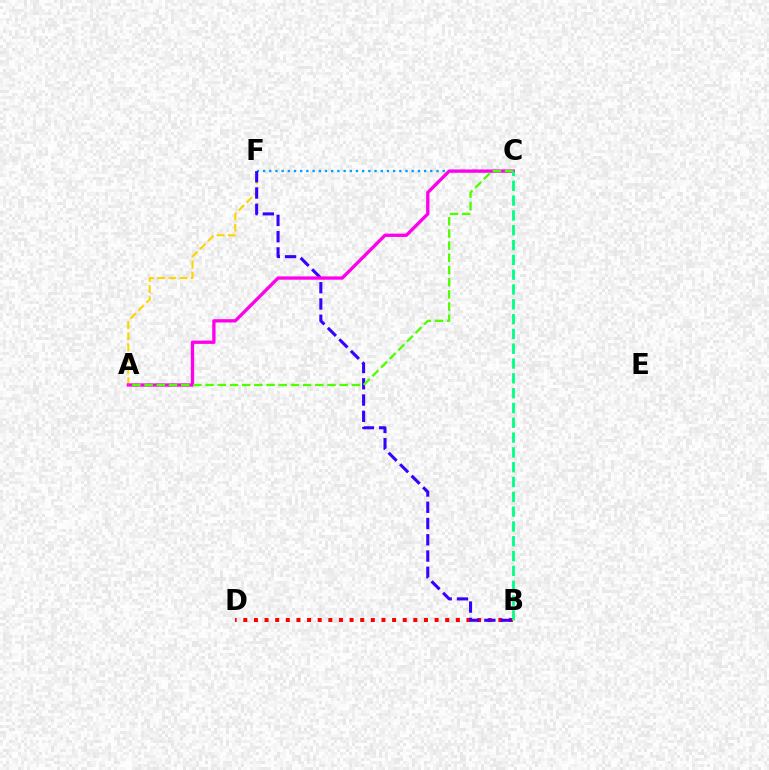{('B', 'D'): [{'color': '#ff0000', 'line_style': 'dotted', 'thickness': 2.89}], ('A', 'F'): [{'color': '#ffd500', 'line_style': 'dashed', 'thickness': 1.52}], ('C', 'F'): [{'color': '#009eff', 'line_style': 'dotted', 'thickness': 1.68}], ('B', 'F'): [{'color': '#3700ff', 'line_style': 'dashed', 'thickness': 2.21}], ('A', 'C'): [{'color': '#ff00ed', 'line_style': 'solid', 'thickness': 2.39}, {'color': '#4fff00', 'line_style': 'dashed', 'thickness': 1.66}], ('B', 'C'): [{'color': '#00ff86', 'line_style': 'dashed', 'thickness': 2.01}]}